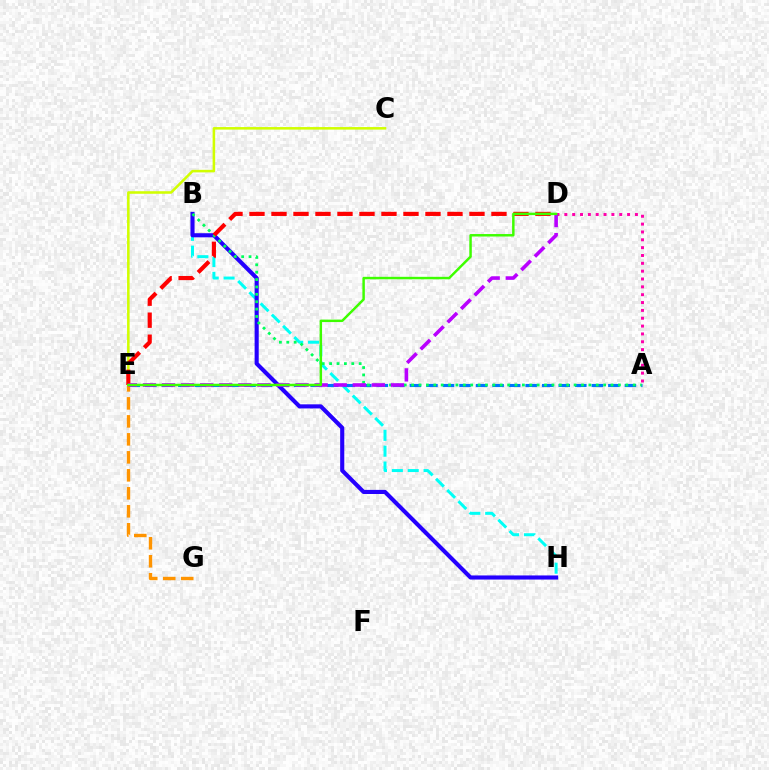{('C', 'E'): [{'color': '#d1ff00', 'line_style': 'solid', 'thickness': 1.84}], ('B', 'H'): [{'color': '#00fff6', 'line_style': 'dashed', 'thickness': 2.16}, {'color': '#2500ff', 'line_style': 'solid', 'thickness': 2.96}], ('A', 'E'): [{'color': '#0074ff', 'line_style': 'dashed', 'thickness': 2.25}], ('E', 'G'): [{'color': '#ff9400', 'line_style': 'dashed', 'thickness': 2.44}], ('A', 'D'): [{'color': '#ff00ac', 'line_style': 'dotted', 'thickness': 2.13}], ('A', 'B'): [{'color': '#00ff5c', 'line_style': 'dotted', 'thickness': 2.01}], ('D', 'E'): [{'color': '#ff0000', 'line_style': 'dashed', 'thickness': 2.99}, {'color': '#b900ff', 'line_style': 'dashed', 'thickness': 2.59}, {'color': '#3dff00', 'line_style': 'solid', 'thickness': 1.77}]}